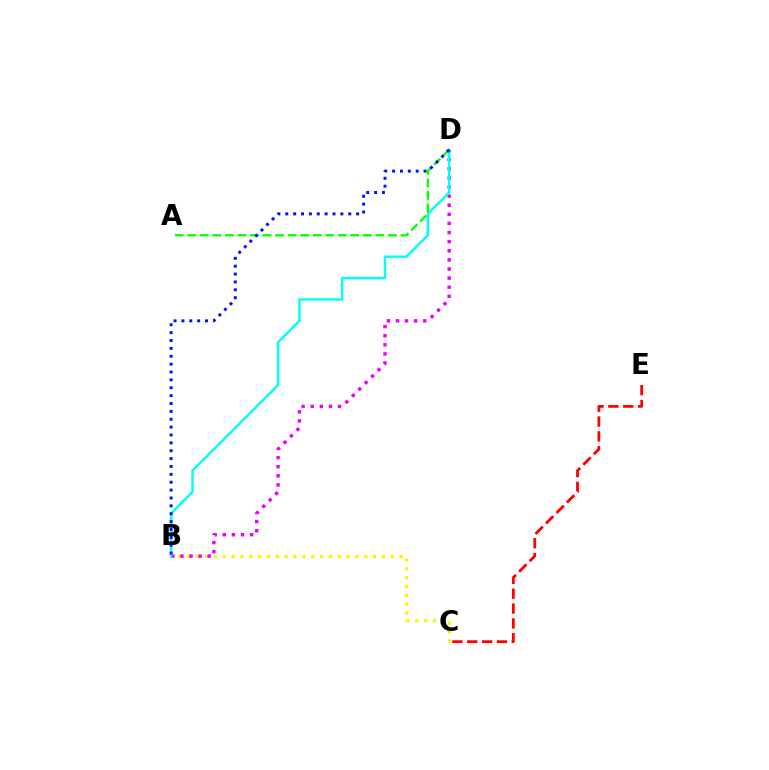{('B', 'C'): [{'color': '#fcf500', 'line_style': 'dotted', 'thickness': 2.4}], ('B', 'D'): [{'color': '#ee00ff', 'line_style': 'dotted', 'thickness': 2.47}, {'color': '#00fff6', 'line_style': 'solid', 'thickness': 1.75}, {'color': '#0010ff', 'line_style': 'dotted', 'thickness': 2.14}], ('C', 'E'): [{'color': '#ff0000', 'line_style': 'dashed', 'thickness': 2.01}], ('A', 'D'): [{'color': '#08ff00', 'line_style': 'dashed', 'thickness': 1.7}]}